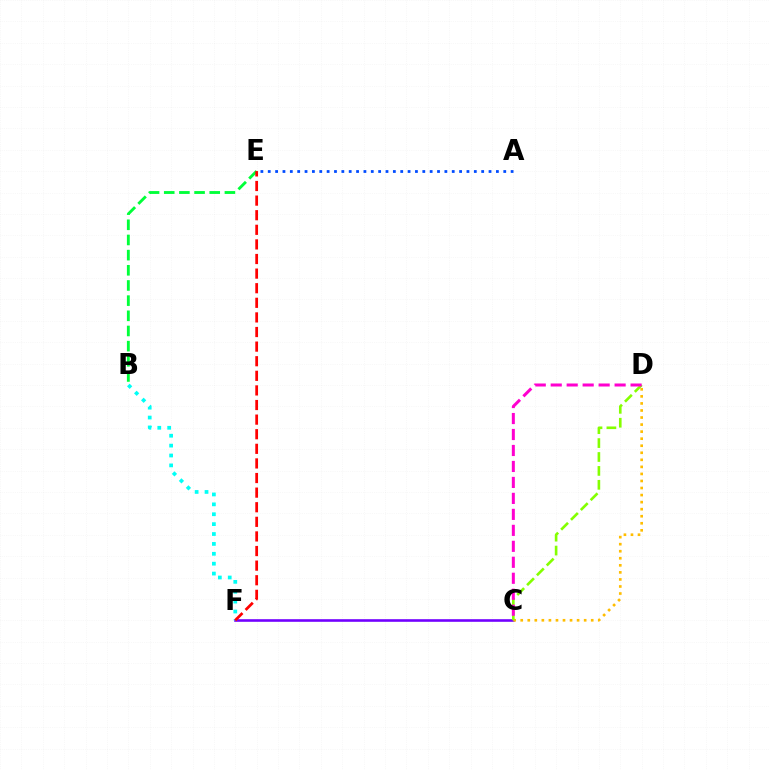{('B', 'E'): [{'color': '#00ff39', 'line_style': 'dashed', 'thickness': 2.06}], ('C', 'F'): [{'color': '#7200ff', 'line_style': 'solid', 'thickness': 1.88}], ('B', 'F'): [{'color': '#00fff6', 'line_style': 'dotted', 'thickness': 2.69}], ('C', 'D'): [{'color': '#ffbd00', 'line_style': 'dotted', 'thickness': 1.92}, {'color': '#84ff00', 'line_style': 'dashed', 'thickness': 1.89}, {'color': '#ff00cf', 'line_style': 'dashed', 'thickness': 2.17}], ('E', 'F'): [{'color': '#ff0000', 'line_style': 'dashed', 'thickness': 1.98}], ('A', 'E'): [{'color': '#004bff', 'line_style': 'dotted', 'thickness': 2.0}]}